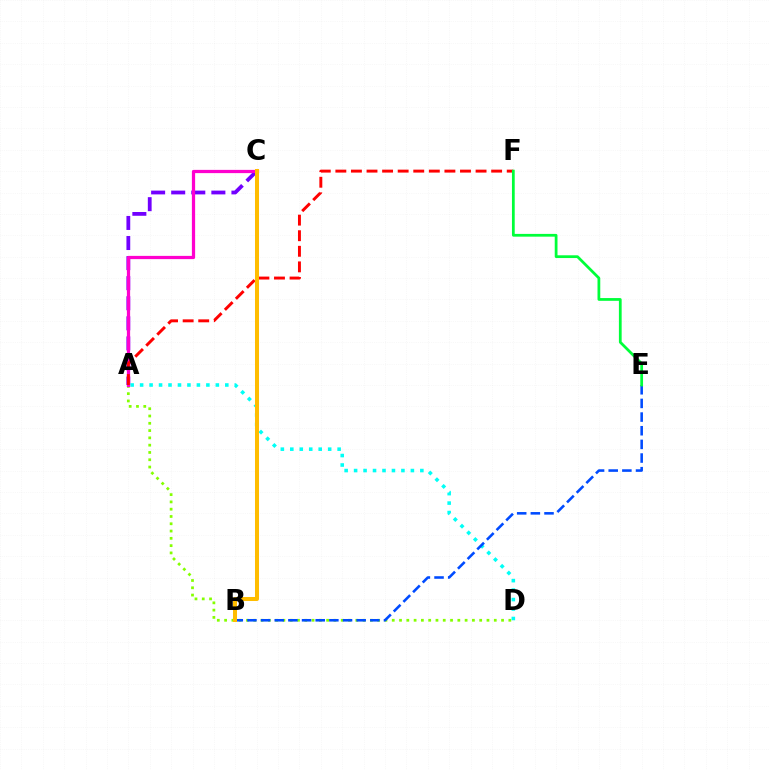{('A', 'D'): [{'color': '#84ff00', 'line_style': 'dotted', 'thickness': 1.98}, {'color': '#00fff6', 'line_style': 'dotted', 'thickness': 2.57}], ('A', 'C'): [{'color': '#7200ff', 'line_style': 'dashed', 'thickness': 2.73}, {'color': '#ff00cf', 'line_style': 'solid', 'thickness': 2.33}], ('B', 'E'): [{'color': '#004bff', 'line_style': 'dashed', 'thickness': 1.85}], ('A', 'F'): [{'color': '#ff0000', 'line_style': 'dashed', 'thickness': 2.12}], ('B', 'C'): [{'color': '#ffbd00', 'line_style': 'solid', 'thickness': 2.9}], ('E', 'F'): [{'color': '#00ff39', 'line_style': 'solid', 'thickness': 1.99}]}